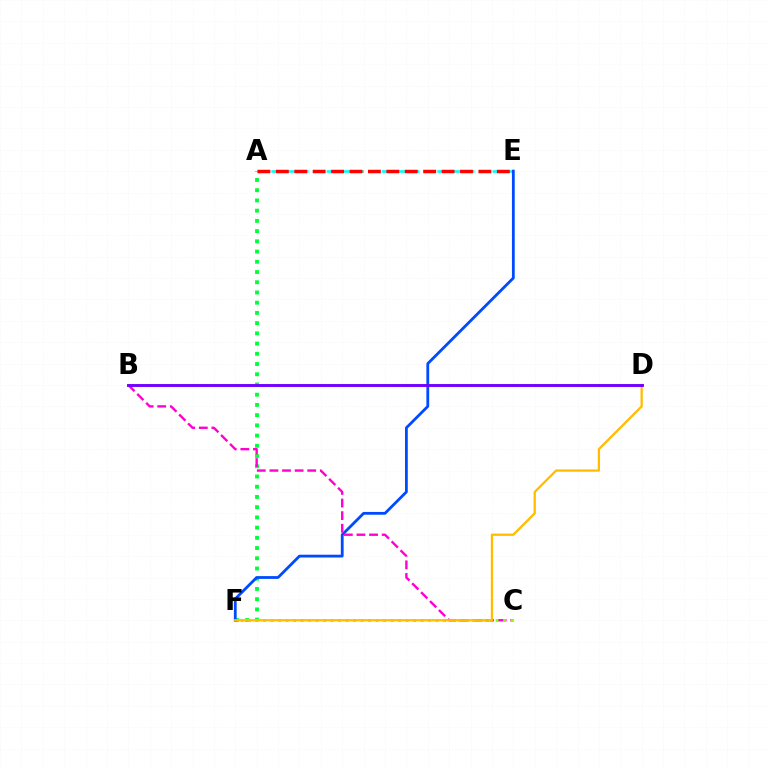{('A', 'F'): [{'color': '#00ff39', 'line_style': 'dotted', 'thickness': 2.78}], ('A', 'E'): [{'color': '#00fff6', 'line_style': 'dashed', 'thickness': 1.88}, {'color': '#ff0000', 'line_style': 'dashed', 'thickness': 2.5}], ('E', 'F'): [{'color': '#004bff', 'line_style': 'solid', 'thickness': 2.01}], ('B', 'C'): [{'color': '#ff00cf', 'line_style': 'dashed', 'thickness': 1.71}], ('C', 'F'): [{'color': '#84ff00', 'line_style': 'dotted', 'thickness': 2.04}], ('D', 'F'): [{'color': '#ffbd00', 'line_style': 'solid', 'thickness': 1.64}], ('B', 'D'): [{'color': '#7200ff', 'line_style': 'solid', 'thickness': 2.1}]}